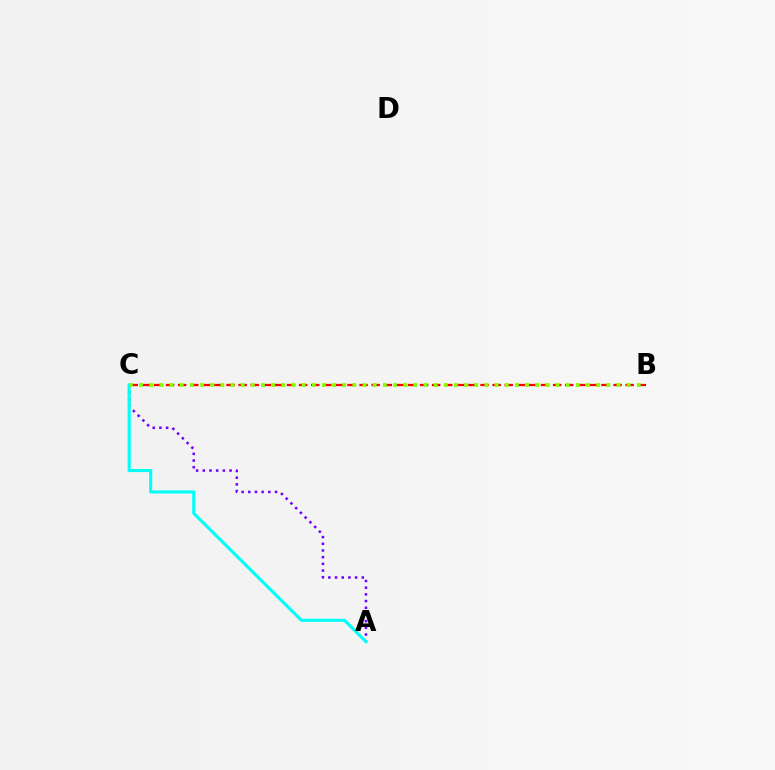{('A', 'C'): [{'color': '#7200ff', 'line_style': 'dotted', 'thickness': 1.82}, {'color': '#00fff6', 'line_style': 'solid', 'thickness': 2.23}], ('B', 'C'): [{'color': '#ff0000', 'line_style': 'dashed', 'thickness': 1.64}, {'color': '#84ff00', 'line_style': 'dotted', 'thickness': 2.76}]}